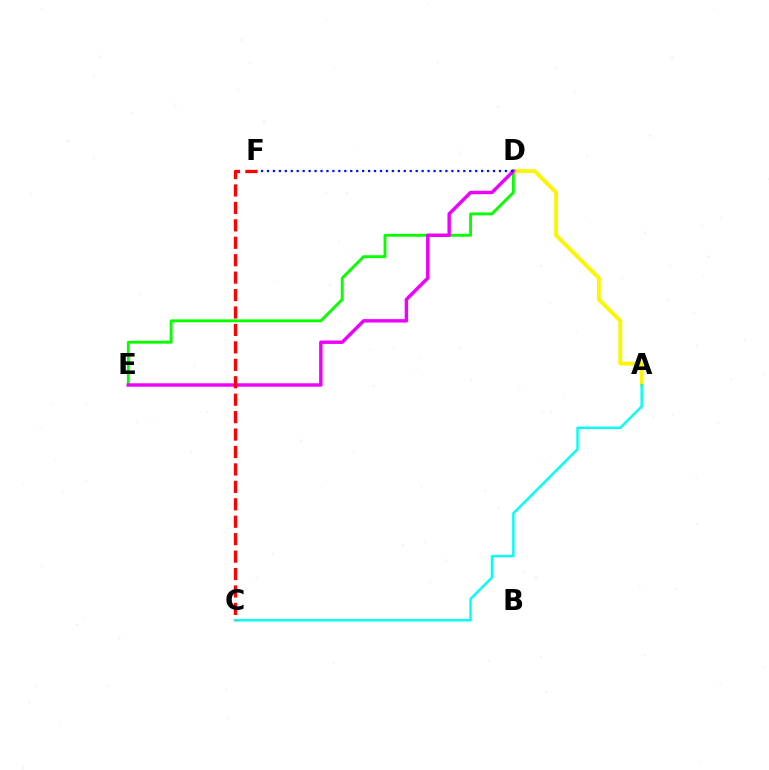{('D', 'E'): [{'color': '#08ff00', 'line_style': 'solid', 'thickness': 2.08}, {'color': '#ee00ff', 'line_style': 'solid', 'thickness': 2.47}], ('A', 'D'): [{'color': '#fcf500', 'line_style': 'solid', 'thickness': 2.78}], ('A', 'C'): [{'color': '#00fff6', 'line_style': 'solid', 'thickness': 1.75}], ('D', 'F'): [{'color': '#0010ff', 'line_style': 'dotted', 'thickness': 1.62}], ('C', 'F'): [{'color': '#ff0000', 'line_style': 'dashed', 'thickness': 2.37}]}